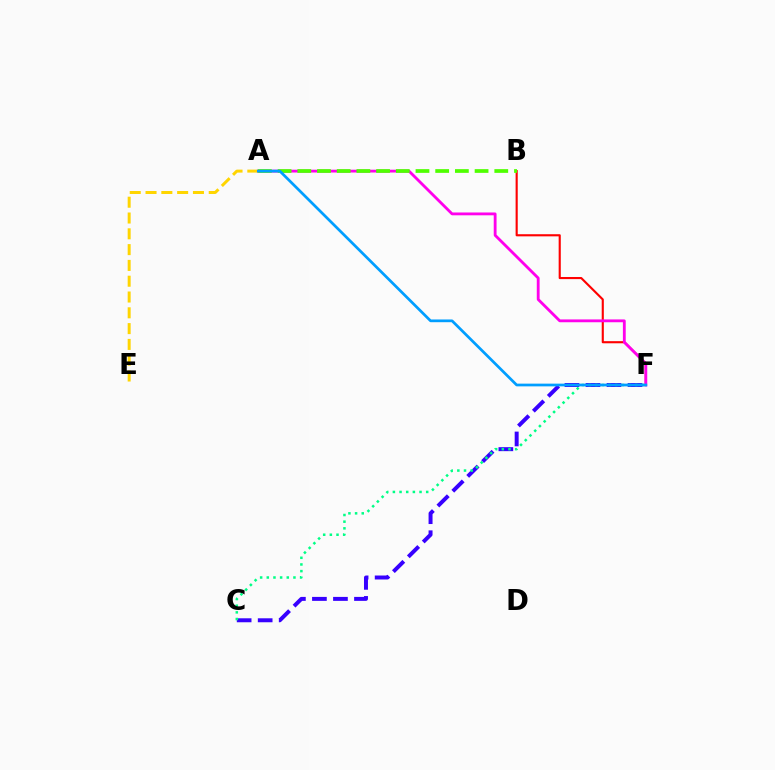{('C', 'F'): [{'color': '#3700ff', 'line_style': 'dashed', 'thickness': 2.86}, {'color': '#00ff86', 'line_style': 'dotted', 'thickness': 1.81}], ('B', 'F'): [{'color': '#ff0000', 'line_style': 'solid', 'thickness': 1.53}], ('A', 'F'): [{'color': '#ff00ed', 'line_style': 'solid', 'thickness': 2.03}, {'color': '#009eff', 'line_style': 'solid', 'thickness': 1.96}], ('A', 'B'): [{'color': '#4fff00', 'line_style': 'dashed', 'thickness': 2.68}], ('A', 'E'): [{'color': '#ffd500', 'line_style': 'dashed', 'thickness': 2.15}]}